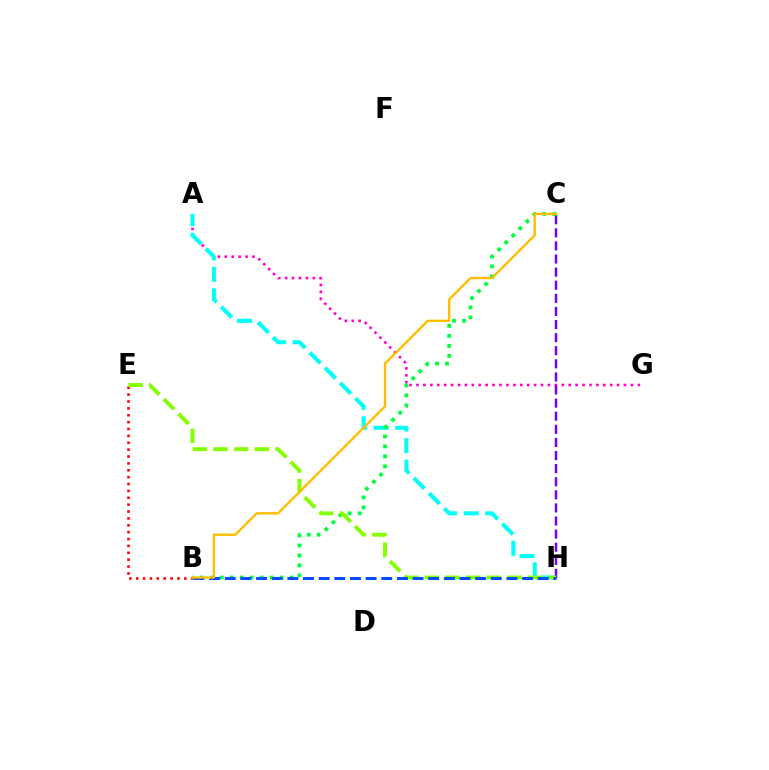{('B', 'E'): [{'color': '#ff0000', 'line_style': 'dotted', 'thickness': 1.87}], ('A', 'G'): [{'color': '#ff00cf', 'line_style': 'dotted', 'thickness': 1.88}], ('A', 'H'): [{'color': '#00fff6', 'line_style': 'dashed', 'thickness': 2.92}], ('C', 'H'): [{'color': '#7200ff', 'line_style': 'dashed', 'thickness': 1.78}], ('B', 'C'): [{'color': '#00ff39', 'line_style': 'dotted', 'thickness': 2.71}, {'color': '#ffbd00', 'line_style': 'solid', 'thickness': 1.69}], ('E', 'H'): [{'color': '#84ff00', 'line_style': 'dashed', 'thickness': 2.81}], ('B', 'H'): [{'color': '#004bff', 'line_style': 'dashed', 'thickness': 2.13}]}